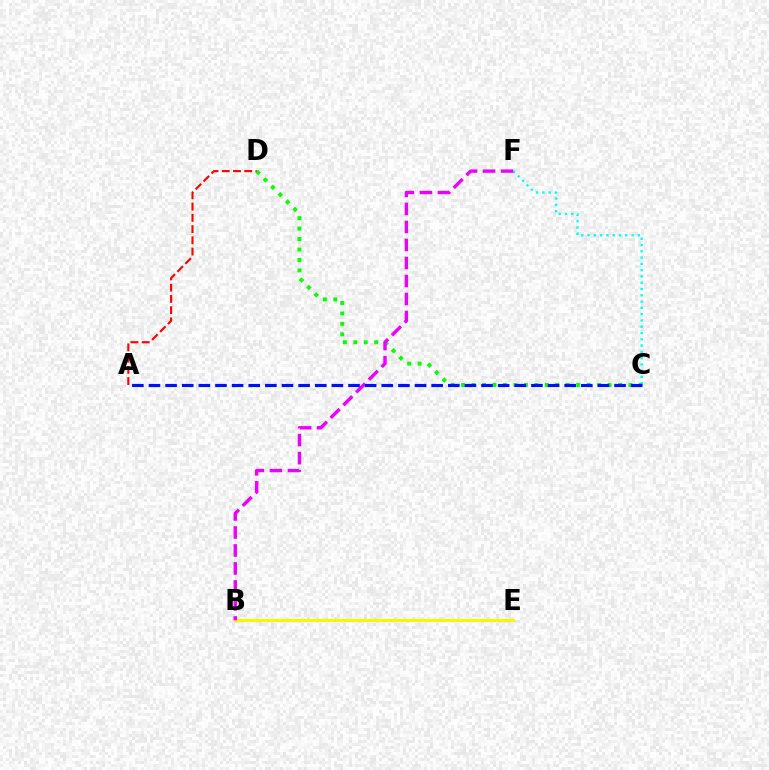{('C', 'F'): [{'color': '#00fff6', 'line_style': 'dotted', 'thickness': 1.71}], ('B', 'E'): [{'color': '#fcf500', 'line_style': 'solid', 'thickness': 2.22}], ('C', 'D'): [{'color': '#08ff00', 'line_style': 'dotted', 'thickness': 2.84}], ('B', 'F'): [{'color': '#ee00ff', 'line_style': 'dashed', 'thickness': 2.45}], ('A', 'D'): [{'color': '#ff0000', 'line_style': 'dashed', 'thickness': 1.53}], ('A', 'C'): [{'color': '#0010ff', 'line_style': 'dashed', 'thickness': 2.26}]}